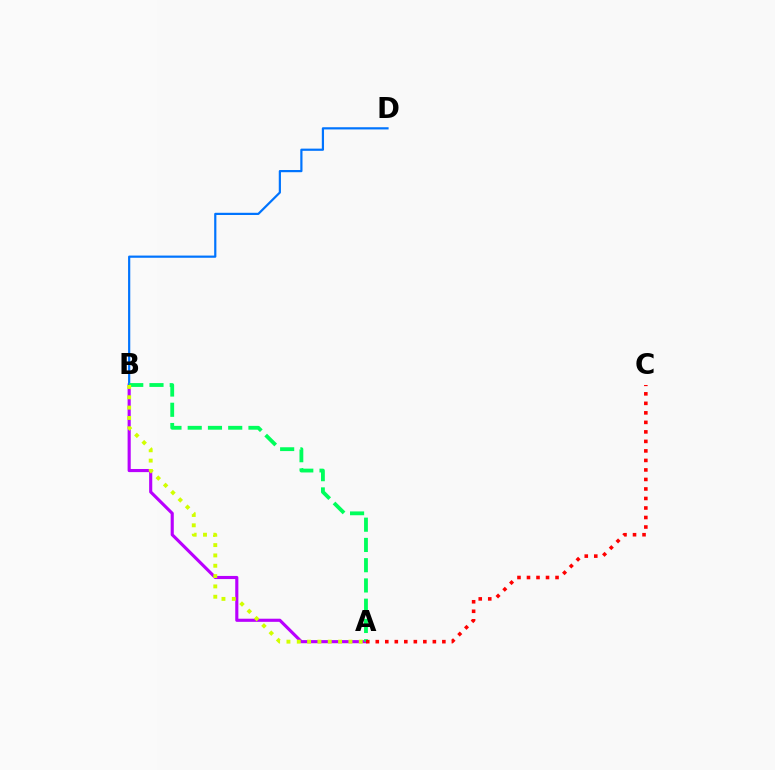{('A', 'B'): [{'color': '#b900ff', 'line_style': 'solid', 'thickness': 2.25}, {'color': '#00ff5c', 'line_style': 'dashed', 'thickness': 2.75}, {'color': '#d1ff00', 'line_style': 'dotted', 'thickness': 2.81}], ('B', 'D'): [{'color': '#0074ff', 'line_style': 'solid', 'thickness': 1.58}], ('A', 'C'): [{'color': '#ff0000', 'line_style': 'dotted', 'thickness': 2.58}]}